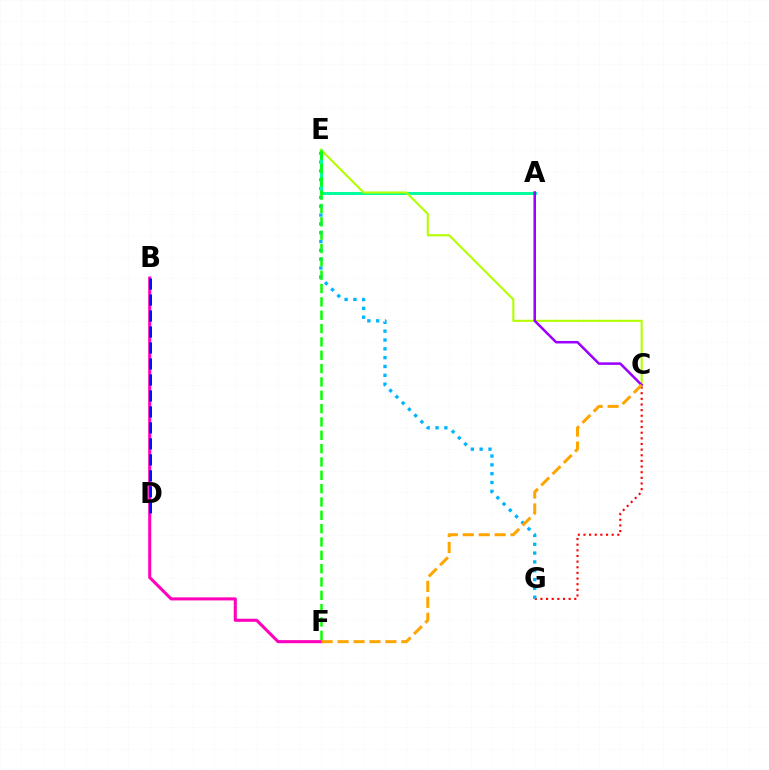{('B', 'F'): [{'color': '#ff00bd', 'line_style': 'solid', 'thickness': 2.21}], ('C', 'G'): [{'color': '#ff0000', 'line_style': 'dotted', 'thickness': 1.53}], ('E', 'G'): [{'color': '#00b5ff', 'line_style': 'dotted', 'thickness': 2.4}], ('A', 'E'): [{'color': '#00ff9d', 'line_style': 'solid', 'thickness': 2.12}], ('C', 'E'): [{'color': '#b3ff00', 'line_style': 'solid', 'thickness': 1.52}], ('A', 'C'): [{'color': '#9b00ff', 'line_style': 'solid', 'thickness': 1.82}], ('E', 'F'): [{'color': '#08ff00', 'line_style': 'dashed', 'thickness': 1.81}], ('C', 'F'): [{'color': '#ffa500', 'line_style': 'dashed', 'thickness': 2.16}], ('B', 'D'): [{'color': '#0010ff', 'line_style': 'dashed', 'thickness': 2.17}]}